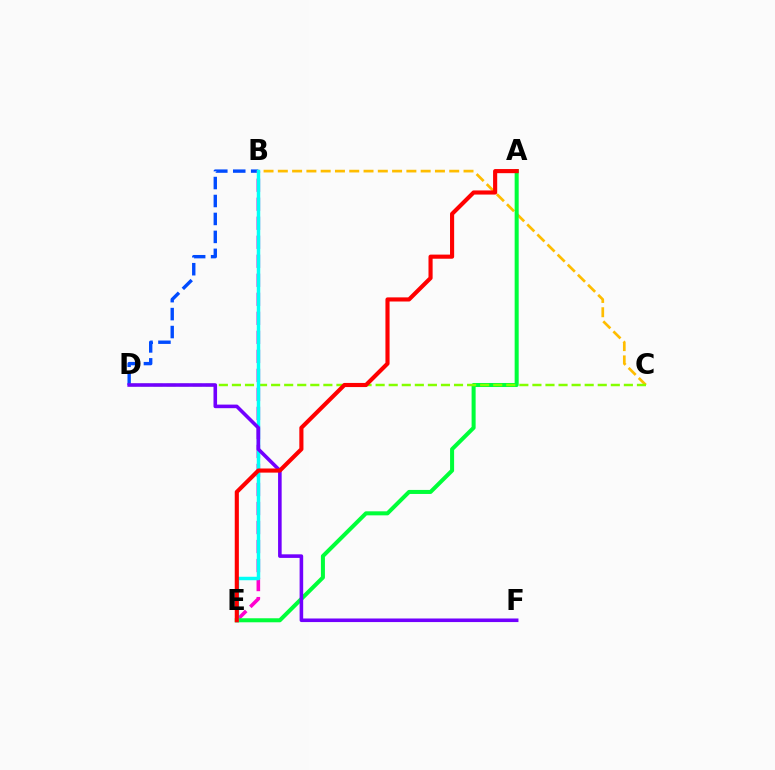{('B', 'D'): [{'color': '#004bff', 'line_style': 'dashed', 'thickness': 2.44}], ('B', 'E'): [{'color': '#ff00cf', 'line_style': 'dashed', 'thickness': 2.58}, {'color': '#00fff6', 'line_style': 'solid', 'thickness': 2.5}], ('B', 'C'): [{'color': '#ffbd00', 'line_style': 'dashed', 'thickness': 1.94}], ('A', 'E'): [{'color': '#00ff39', 'line_style': 'solid', 'thickness': 2.9}, {'color': '#ff0000', 'line_style': 'solid', 'thickness': 2.97}], ('C', 'D'): [{'color': '#84ff00', 'line_style': 'dashed', 'thickness': 1.77}], ('D', 'F'): [{'color': '#7200ff', 'line_style': 'solid', 'thickness': 2.58}]}